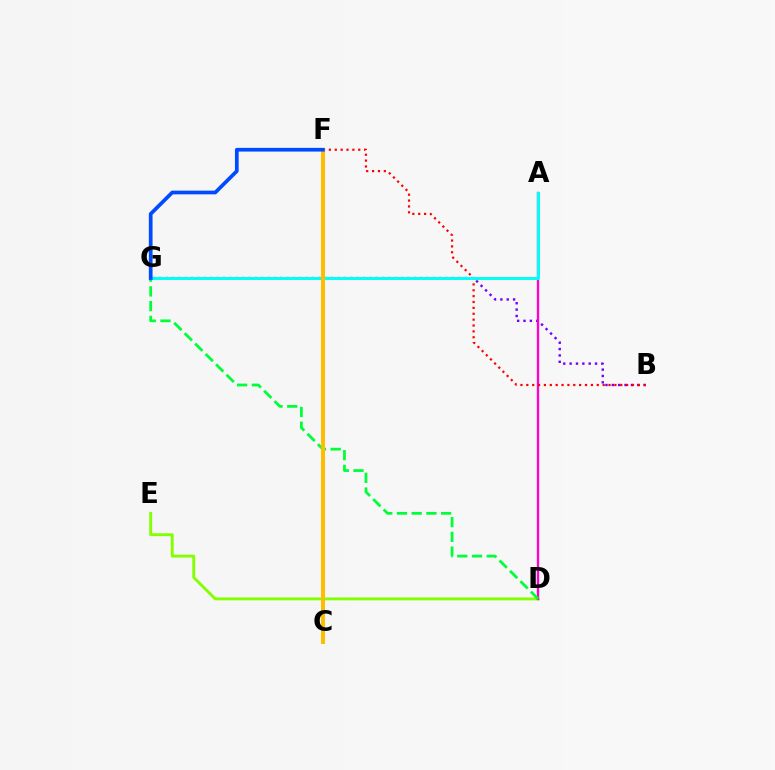{('B', 'G'): [{'color': '#7200ff', 'line_style': 'dotted', 'thickness': 1.73}], ('D', 'E'): [{'color': '#84ff00', 'line_style': 'solid', 'thickness': 2.09}], ('A', 'D'): [{'color': '#ff00cf', 'line_style': 'solid', 'thickness': 1.69}], ('B', 'F'): [{'color': '#ff0000', 'line_style': 'dotted', 'thickness': 1.6}], ('A', 'G'): [{'color': '#00fff6', 'line_style': 'solid', 'thickness': 2.17}], ('D', 'G'): [{'color': '#00ff39', 'line_style': 'dashed', 'thickness': 2.0}], ('C', 'F'): [{'color': '#ffbd00', 'line_style': 'solid', 'thickness': 2.87}], ('F', 'G'): [{'color': '#004bff', 'line_style': 'solid', 'thickness': 2.67}]}